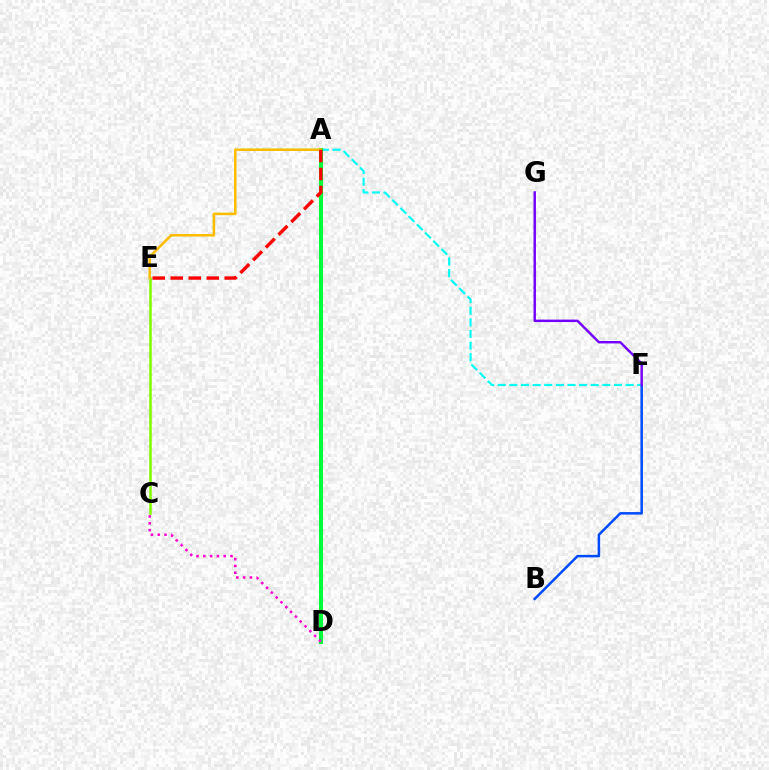{('C', 'E'): [{'color': '#84ff00', 'line_style': 'solid', 'thickness': 1.86}], ('B', 'F'): [{'color': '#004bff', 'line_style': 'solid', 'thickness': 1.81}], ('A', 'F'): [{'color': '#00fff6', 'line_style': 'dashed', 'thickness': 1.58}], ('A', 'D'): [{'color': '#00ff39', 'line_style': 'solid', 'thickness': 2.92}], ('A', 'E'): [{'color': '#ffbd00', 'line_style': 'solid', 'thickness': 1.86}, {'color': '#ff0000', 'line_style': 'dashed', 'thickness': 2.45}], ('C', 'D'): [{'color': '#ff00cf', 'line_style': 'dotted', 'thickness': 1.85}], ('F', 'G'): [{'color': '#7200ff', 'line_style': 'solid', 'thickness': 1.75}]}